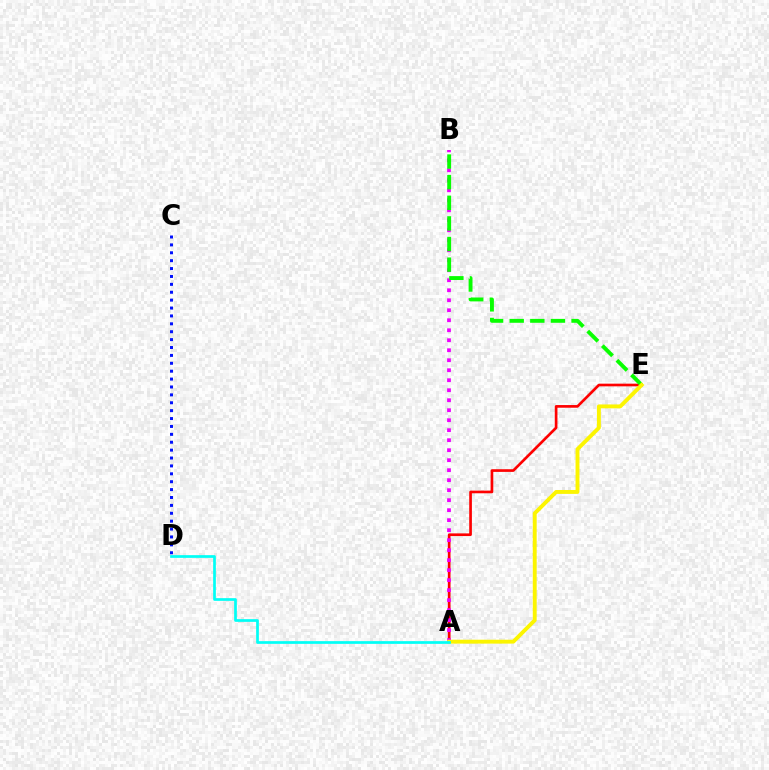{('A', 'E'): [{'color': '#ff0000', 'line_style': 'solid', 'thickness': 1.92}, {'color': '#fcf500', 'line_style': 'solid', 'thickness': 2.81}], ('C', 'D'): [{'color': '#0010ff', 'line_style': 'dotted', 'thickness': 2.14}], ('A', 'B'): [{'color': '#ee00ff', 'line_style': 'dotted', 'thickness': 2.72}], ('B', 'E'): [{'color': '#08ff00', 'line_style': 'dashed', 'thickness': 2.8}], ('A', 'D'): [{'color': '#00fff6', 'line_style': 'solid', 'thickness': 1.95}]}